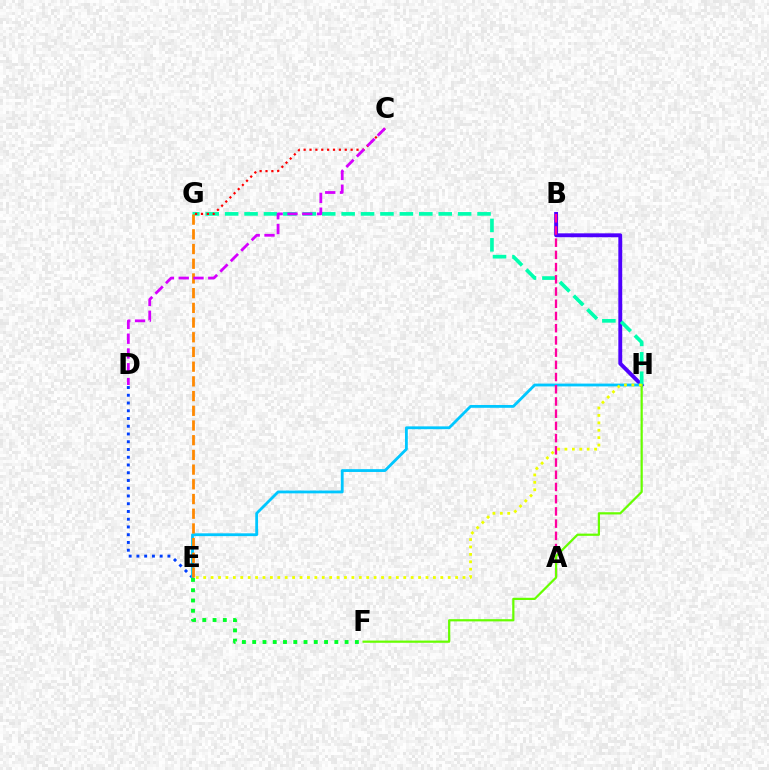{('D', 'E'): [{'color': '#003fff', 'line_style': 'dotted', 'thickness': 2.1}], ('B', 'H'): [{'color': '#4f00ff', 'line_style': 'solid', 'thickness': 2.8}], ('G', 'H'): [{'color': '#00ffaf', 'line_style': 'dashed', 'thickness': 2.64}], ('E', 'H'): [{'color': '#00c7ff', 'line_style': 'solid', 'thickness': 2.03}, {'color': '#eeff00', 'line_style': 'dotted', 'thickness': 2.01}], ('C', 'G'): [{'color': '#ff0000', 'line_style': 'dotted', 'thickness': 1.6}], ('E', 'G'): [{'color': '#ff8800', 'line_style': 'dashed', 'thickness': 2.0}], ('C', 'D'): [{'color': '#d600ff', 'line_style': 'dashed', 'thickness': 2.01}], ('A', 'B'): [{'color': '#ff00a0', 'line_style': 'dashed', 'thickness': 1.66}], ('E', 'F'): [{'color': '#00ff27', 'line_style': 'dotted', 'thickness': 2.79}], ('F', 'H'): [{'color': '#66ff00', 'line_style': 'solid', 'thickness': 1.6}]}